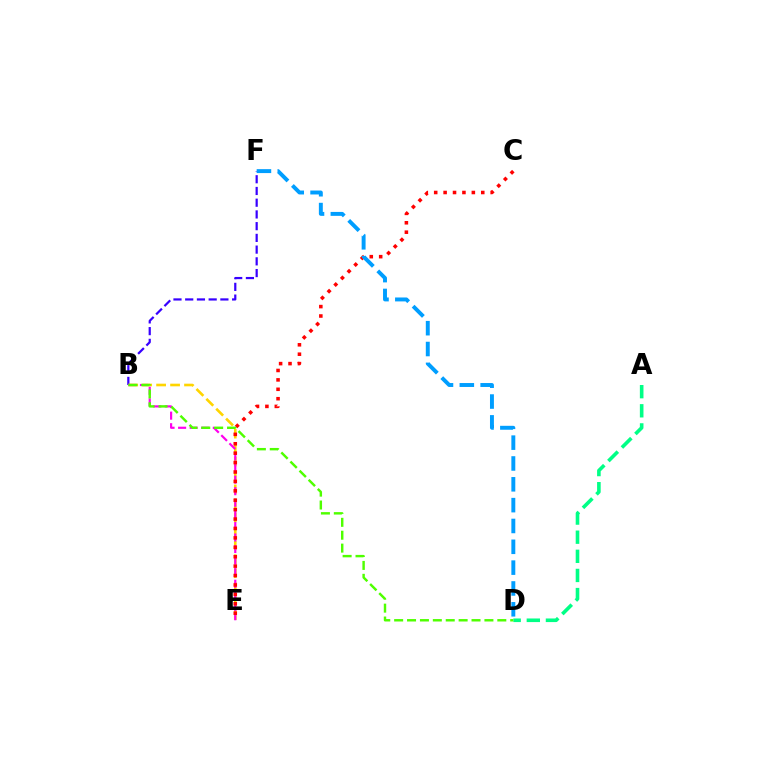{('B', 'F'): [{'color': '#3700ff', 'line_style': 'dashed', 'thickness': 1.59}], ('B', 'E'): [{'color': '#ffd500', 'line_style': 'dashed', 'thickness': 1.9}, {'color': '#ff00ed', 'line_style': 'dashed', 'thickness': 1.57}], ('A', 'D'): [{'color': '#00ff86', 'line_style': 'dashed', 'thickness': 2.6}], ('C', 'E'): [{'color': '#ff0000', 'line_style': 'dotted', 'thickness': 2.56}], ('D', 'F'): [{'color': '#009eff', 'line_style': 'dashed', 'thickness': 2.83}], ('B', 'D'): [{'color': '#4fff00', 'line_style': 'dashed', 'thickness': 1.75}]}